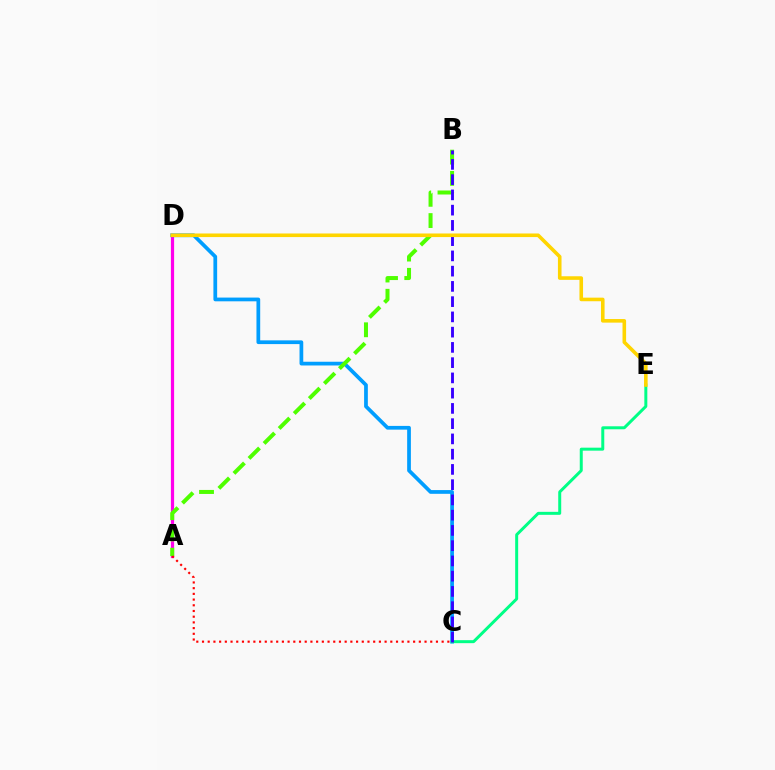{('A', 'D'): [{'color': '#ff00ed', 'line_style': 'solid', 'thickness': 2.31}], ('C', 'D'): [{'color': '#009eff', 'line_style': 'solid', 'thickness': 2.69}], ('A', 'B'): [{'color': '#4fff00', 'line_style': 'dashed', 'thickness': 2.89}], ('C', 'E'): [{'color': '#00ff86', 'line_style': 'solid', 'thickness': 2.15}], ('B', 'C'): [{'color': '#3700ff', 'line_style': 'dashed', 'thickness': 2.07}], ('A', 'C'): [{'color': '#ff0000', 'line_style': 'dotted', 'thickness': 1.55}], ('D', 'E'): [{'color': '#ffd500', 'line_style': 'solid', 'thickness': 2.59}]}